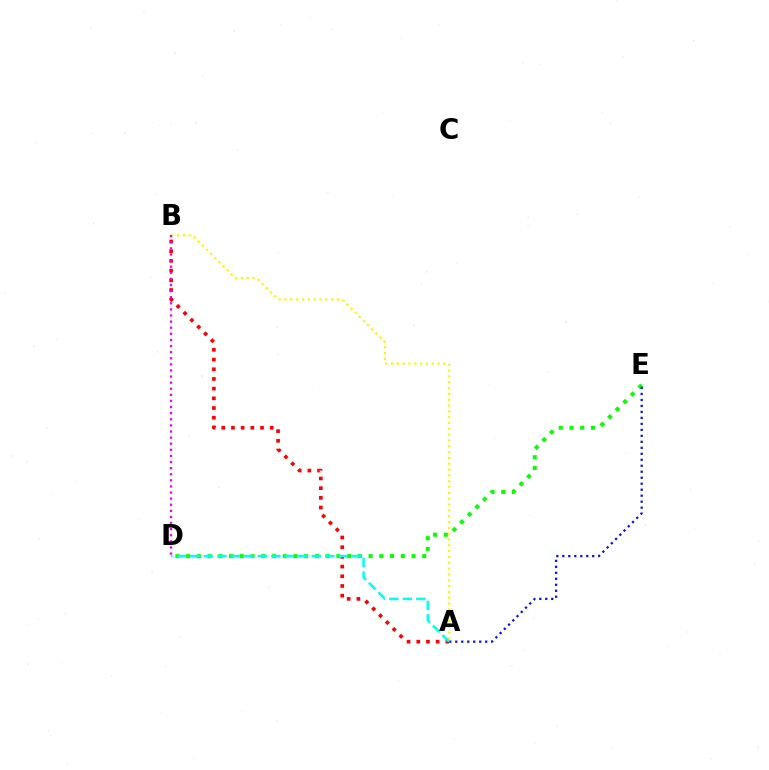{('A', 'B'): [{'color': '#ff0000', 'line_style': 'dotted', 'thickness': 2.63}, {'color': '#fcf500', 'line_style': 'dotted', 'thickness': 1.58}], ('D', 'E'): [{'color': '#08ff00', 'line_style': 'dotted', 'thickness': 2.92}], ('A', 'E'): [{'color': '#0010ff', 'line_style': 'dotted', 'thickness': 1.63}], ('B', 'D'): [{'color': '#ee00ff', 'line_style': 'dotted', 'thickness': 1.66}], ('A', 'D'): [{'color': '#00fff6', 'line_style': 'dashed', 'thickness': 1.83}]}